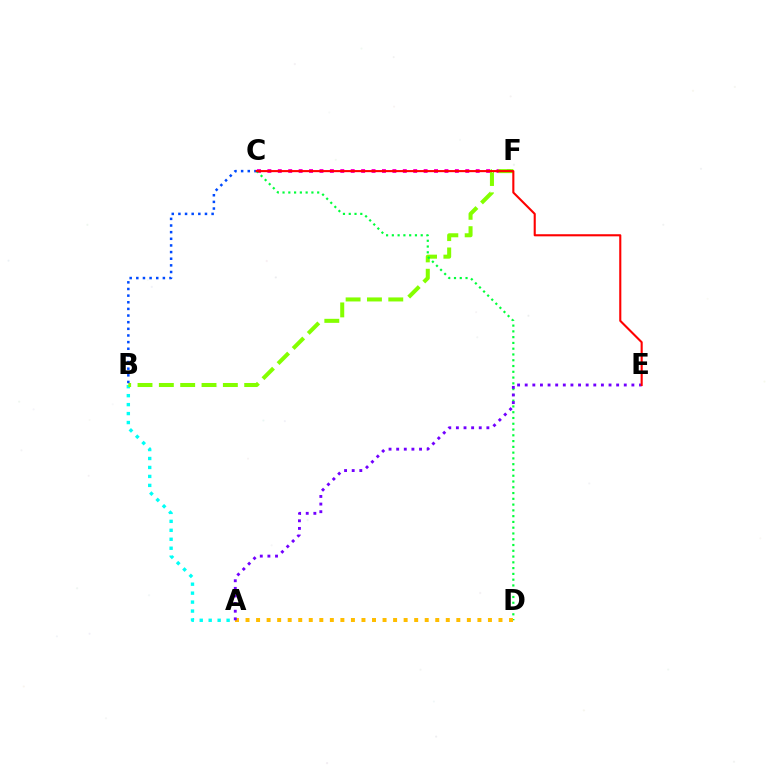{('C', 'F'): [{'color': '#ff00cf', 'line_style': 'dotted', 'thickness': 2.83}], ('A', 'B'): [{'color': '#00fff6', 'line_style': 'dotted', 'thickness': 2.44}], ('B', 'F'): [{'color': '#84ff00', 'line_style': 'dashed', 'thickness': 2.9}], ('C', 'D'): [{'color': '#00ff39', 'line_style': 'dotted', 'thickness': 1.57}], ('B', 'C'): [{'color': '#004bff', 'line_style': 'dotted', 'thickness': 1.8}], ('A', 'D'): [{'color': '#ffbd00', 'line_style': 'dotted', 'thickness': 2.86}], ('A', 'E'): [{'color': '#7200ff', 'line_style': 'dotted', 'thickness': 2.07}], ('C', 'E'): [{'color': '#ff0000', 'line_style': 'solid', 'thickness': 1.51}]}